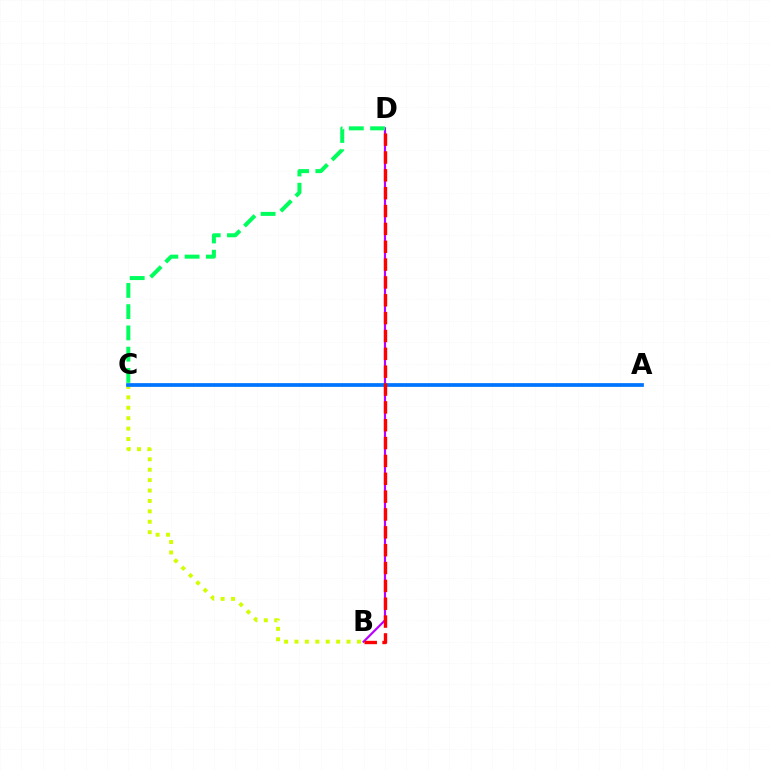{('B', 'D'): [{'color': '#b900ff', 'line_style': 'solid', 'thickness': 1.56}, {'color': '#ff0000', 'line_style': 'dashed', 'thickness': 2.42}], ('B', 'C'): [{'color': '#d1ff00', 'line_style': 'dotted', 'thickness': 2.83}], ('C', 'D'): [{'color': '#00ff5c', 'line_style': 'dashed', 'thickness': 2.89}], ('A', 'C'): [{'color': '#0074ff', 'line_style': 'solid', 'thickness': 2.68}]}